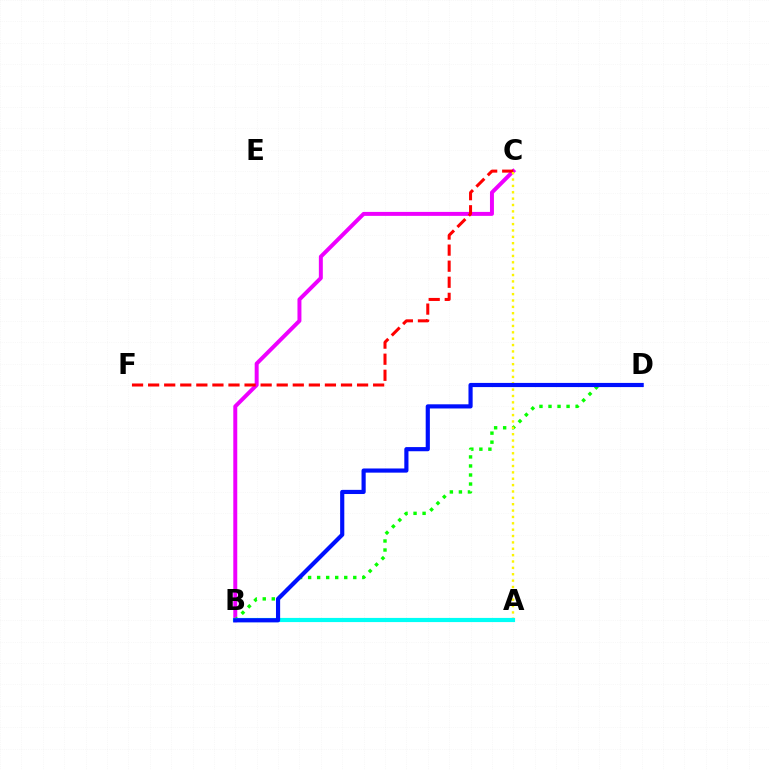{('B', 'C'): [{'color': '#ee00ff', 'line_style': 'solid', 'thickness': 2.85}], ('C', 'F'): [{'color': '#ff0000', 'line_style': 'dashed', 'thickness': 2.18}], ('B', 'D'): [{'color': '#08ff00', 'line_style': 'dotted', 'thickness': 2.45}, {'color': '#0010ff', 'line_style': 'solid', 'thickness': 3.0}], ('A', 'C'): [{'color': '#fcf500', 'line_style': 'dotted', 'thickness': 1.73}], ('A', 'B'): [{'color': '#00fff6', 'line_style': 'solid', 'thickness': 3.0}]}